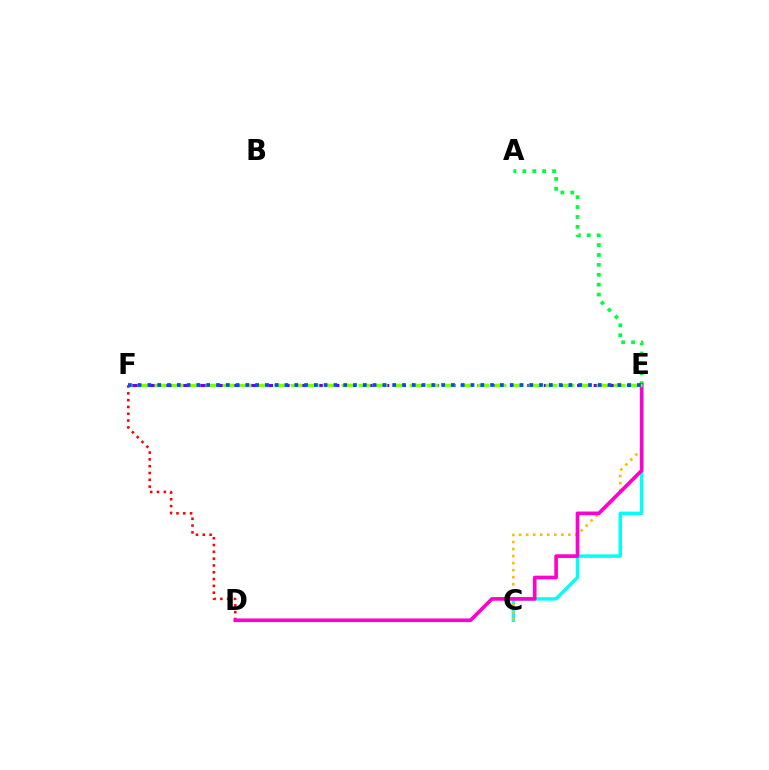{('A', 'E'): [{'color': '#00ff39', 'line_style': 'dotted', 'thickness': 2.69}], ('C', 'E'): [{'color': '#00fff6', 'line_style': 'solid', 'thickness': 2.47}, {'color': '#ffbd00', 'line_style': 'dotted', 'thickness': 1.91}], ('D', 'F'): [{'color': '#ff0000', 'line_style': 'dotted', 'thickness': 1.85}], ('E', 'F'): [{'color': '#7200ff', 'line_style': 'dashed', 'thickness': 2.26}, {'color': '#84ff00', 'line_style': 'dashed', 'thickness': 2.31}, {'color': '#004bff', 'line_style': 'dotted', 'thickness': 2.66}], ('D', 'E'): [{'color': '#ff00cf', 'line_style': 'solid', 'thickness': 2.62}]}